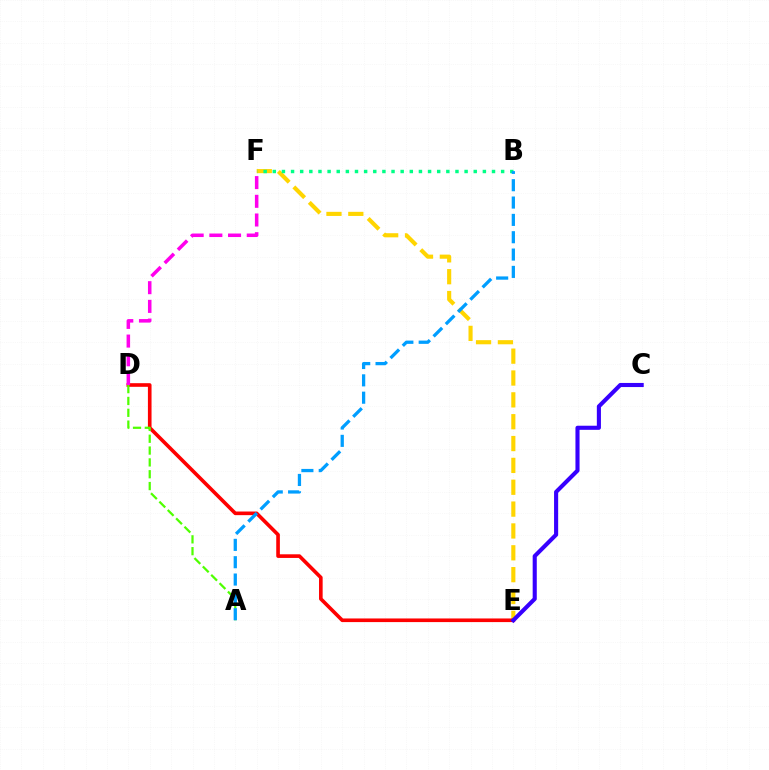{('E', 'F'): [{'color': '#ffd500', 'line_style': 'dashed', 'thickness': 2.97}], ('D', 'E'): [{'color': '#ff0000', 'line_style': 'solid', 'thickness': 2.62}], ('B', 'F'): [{'color': '#00ff86', 'line_style': 'dotted', 'thickness': 2.48}], ('A', 'D'): [{'color': '#4fff00', 'line_style': 'dashed', 'thickness': 1.61}], ('D', 'F'): [{'color': '#ff00ed', 'line_style': 'dashed', 'thickness': 2.54}], ('C', 'E'): [{'color': '#3700ff', 'line_style': 'solid', 'thickness': 2.95}], ('A', 'B'): [{'color': '#009eff', 'line_style': 'dashed', 'thickness': 2.36}]}